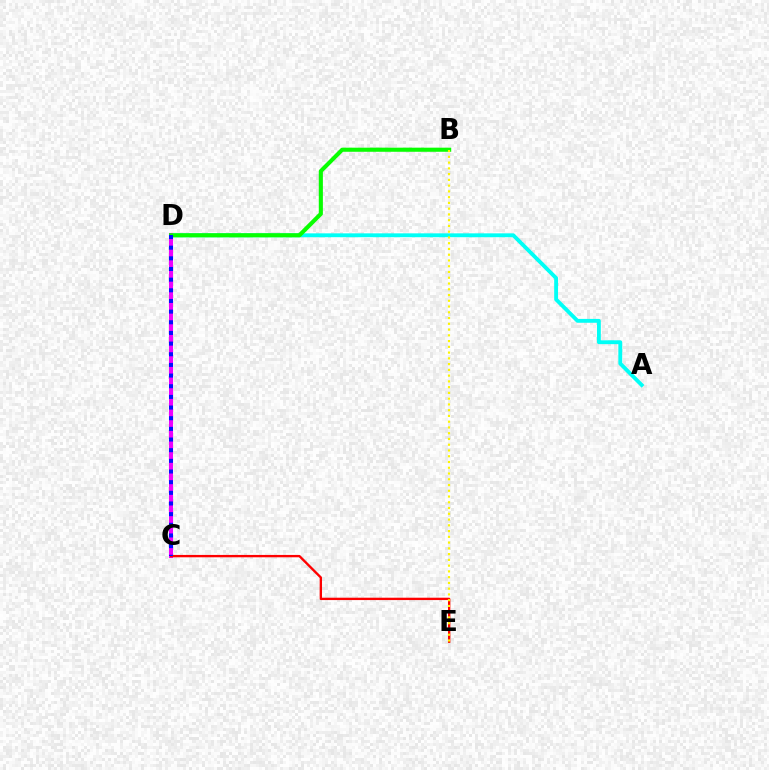{('A', 'D'): [{'color': '#00fff6', 'line_style': 'solid', 'thickness': 2.78}], ('C', 'D'): [{'color': '#ee00ff', 'line_style': 'solid', 'thickness': 2.93}, {'color': '#0010ff', 'line_style': 'dotted', 'thickness': 2.9}], ('B', 'D'): [{'color': '#08ff00', 'line_style': 'solid', 'thickness': 2.96}], ('C', 'E'): [{'color': '#ff0000', 'line_style': 'solid', 'thickness': 1.7}], ('B', 'E'): [{'color': '#fcf500', 'line_style': 'dotted', 'thickness': 1.56}]}